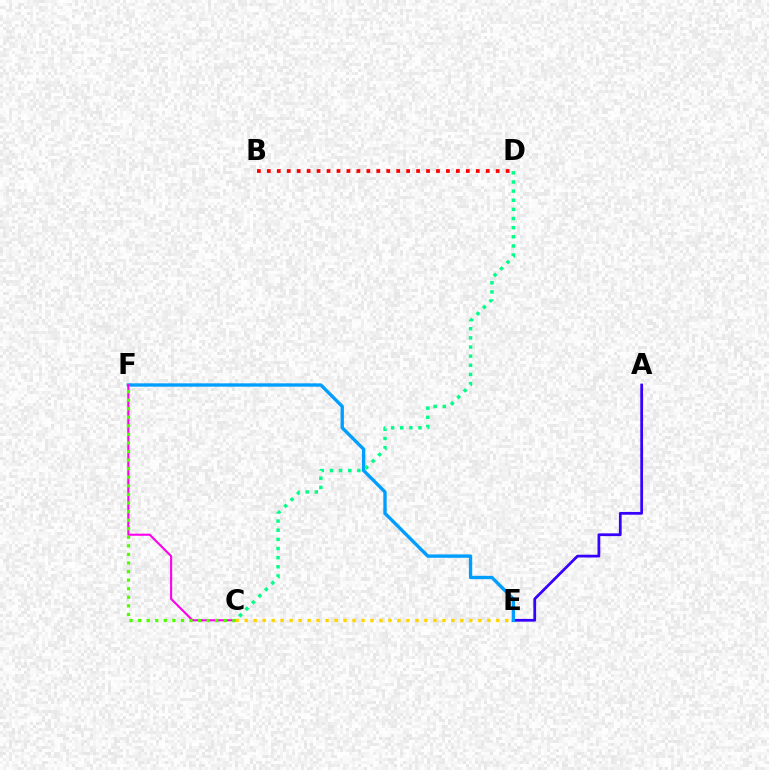{('A', 'E'): [{'color': '#3700ff', 'line_style': 'solid', 'thickness': 1.98}], ('E', 'F'): [{'color': '#009eff', 'line_style': 'solid', 'thickness': 2.41}], ('C', 'F'): [{'color': '#ff00ed', 'line_style': 'solid', 'thickness': 1.52}, {'color': '#4fff00', 'line_style': 'dotted', 'thickness': 2.33}], ('B', 'D'): [{'color': '#ff0000', 'line_style': 'dotted', 'thickness': 2.7}], ('C', 'E'): [{'color': '#ffd500', 'line_style': 'dotted', 'thickness': 2.44}], ('C', 'D'): [{'color': '#00ff86', 'line_style': 'dotted', 'thickness': 2.48}]}